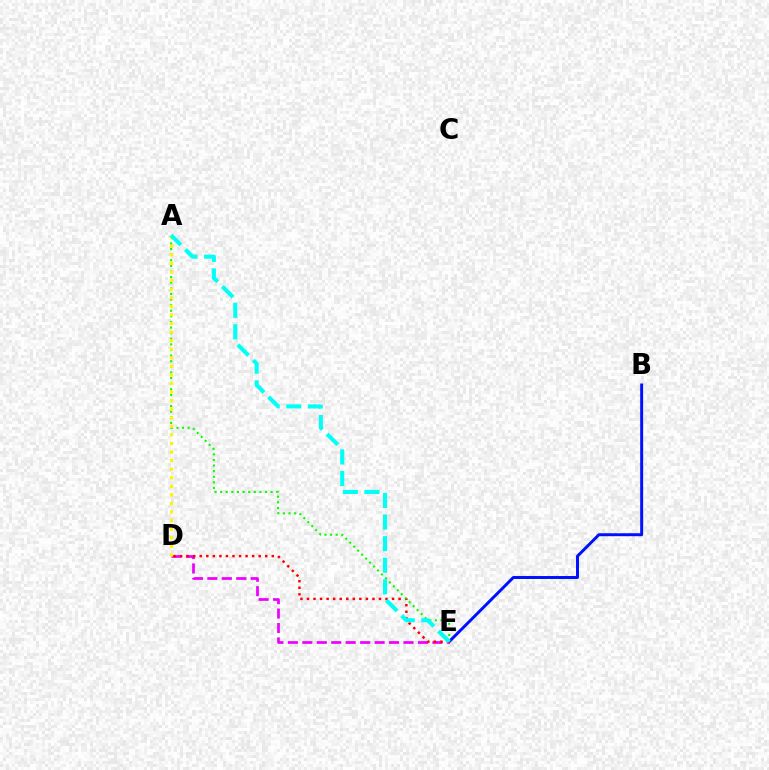{('B', 'E'): [{'color': '#0010ff', 'line_style': 'solid', 'thickness': 2.13}], ('D', 'E'): [{'color': '#ee00ff', 'line_style': 'dashed', 'thickness': 1.96}, {'color': '#ff0000', 'line_style': 'dotted', 'thickness': 1.78}], ('A', 'E'): [{'color': '#08ff00', 'line_style': 'dotted', 'thickness': 1.52}, {'color': '#00fff6', 'line_style': 'dashed', 'thickness': 2.93}], ('A', 'D'): [{'color': '#fcf500', 'line_style': 'dotted', 'thickness': 2.33}]}